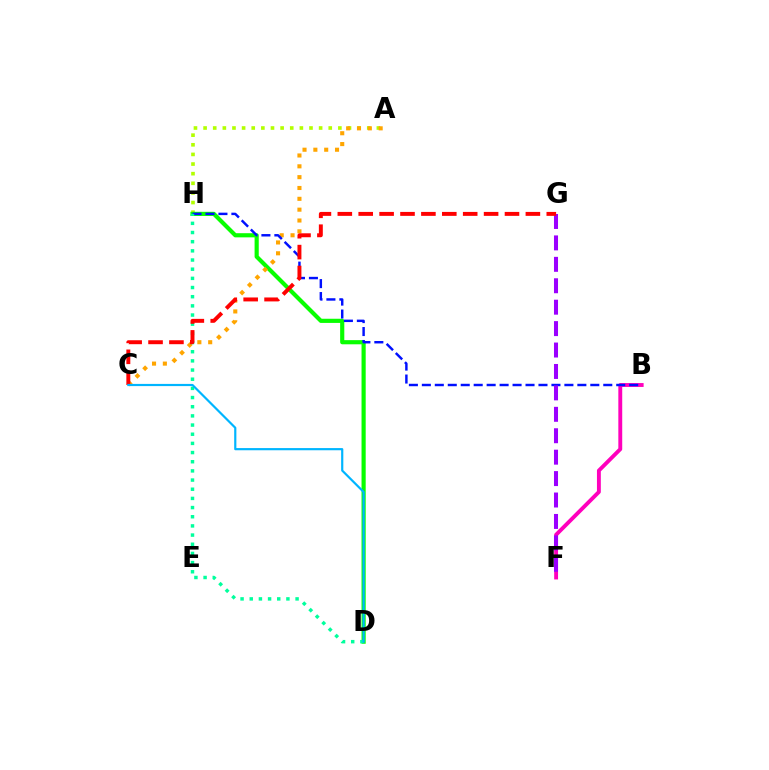{('A', 'H'): [{'color': '#b3ff00', 'line_style': 'dotted', 'thickness': 2.62}], ('D', 'H'): [{'color': '#08ff00', 'line_style': 'solid', 'thickness': 2.99}, {'color': '#00ff9d', 'line_style': 'dotted', 'thickness': 2.49}], ('A', 'C'): [{'color': '#ffa500', 'line_style': 'dotted', 'thickness': 2.94}], ('B', 'F'): [{'color': '#ff00bd', 'line_style': 'solid', 'thickness': 2.8}], ('B', 'H'): [{'color': '#0010ff', 'line_style': 'dashed', 'thickness': 1.76}], ('F', 'G'): [{'color': '#9b00ff', 'line_style': 'dashed', 'thickness': 2.91}], ('C', 'G'): [{'color': '#ff0000', 'line_style': 'dashed', 'thickness': 2.84}], ('C', 'D'): [{'color': '#00b5ff', 'line_style': 'solid', 'thickness': 1.57}]}